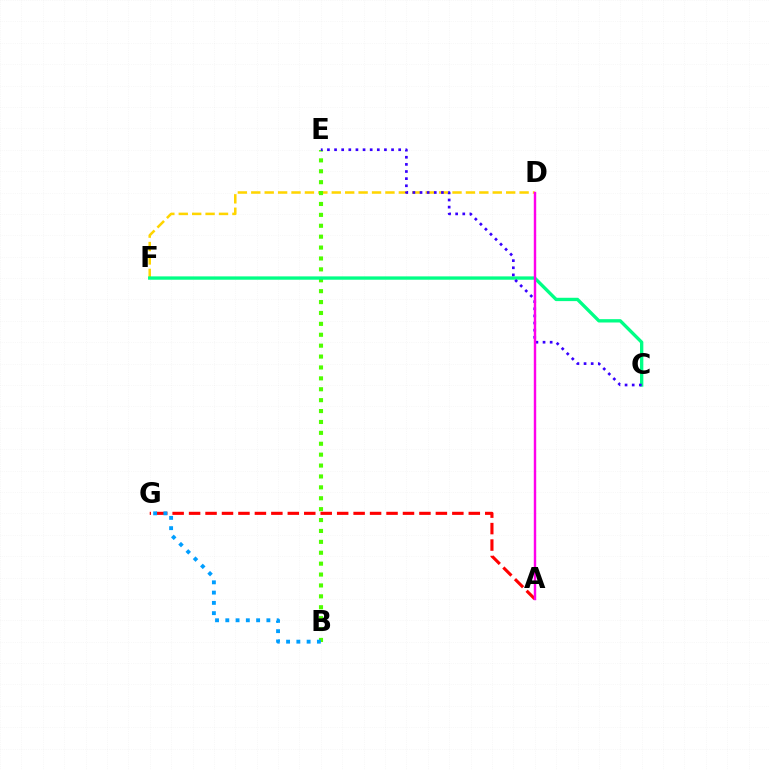{('D', 'F'): [{'color': '#ffd500', 'line_style': 'dashed', 'thickness': 1.82}], ('B', 'E'): [{'color': '#4fff00', 'line_style': 'dotted', 'thickness': 2.96}], ('C', 'F'): [{'color': '#00ff86', 'line_style': 'solid', 'thickness': 2.4}], ('C', 'E'): [{'color': '#3700ff', 'line_style': 'dotted', 'thickness': 1.94}], ('A', 'G'): [{'color': '#ff0000', 'line_style': 'dashed', 'thickness': 2.24}], ('B', 'G'): [{'color': '#009eff', 'line_style': 'dotted', 'thickness': 2.79}], ('A', 'D'): [{'color': '#ff00ed', 'line_style': 'solid', 'thickness': 1.75}]}